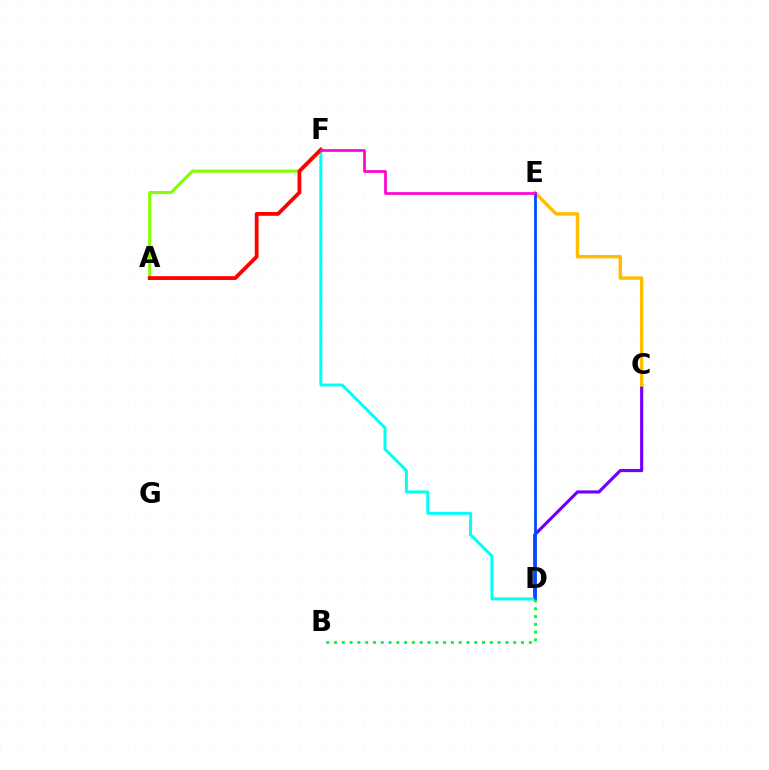{('C', 'D'): [{'color': '#7200ff', 'line_style': 'solid', 'thickness': 2.27}], ('D', 'F'): [{'color': '#00fff6', 'line_style': 'solid', 'thickness': 2.14}], ('C', 'E'): [{'color': '#ffbd00', 'line_style': 'solid', 'thickness': 2.46}], ('D', 'E'): [{'color': '#004bff', 'line_style': 'solid', 'thickness': 1.99}], ('A', 'F'): [{'color': '#84ff00', 'line_style': 'solid', 'thickness': 2.23}, {'color': '#ff0000', 'line_style': 'solid', 'thickness': 2.74}], ('B', 'D'): [{'color': '#00ff39', 'line_style': 'dotted', 'thickness': 2.12}], ('E', 'F'): [{'color': '#ff00cf', 'line_style': 'solid', 'thickness': 1.92}]}